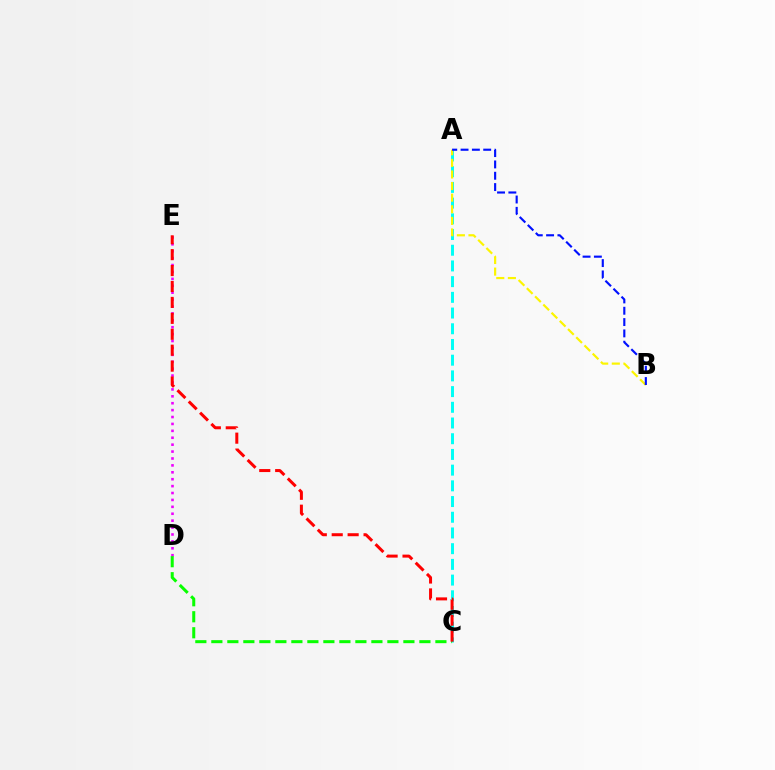{('A', 'C'): [{'color': '#00fff6', 'line_style': 'dashed', 'thickness': 2.13}], ('D', 'E'): [{'color': '#ee00ff', 'line_style': 'dotted', 'thickness': 1.88}], ('A', 'B'): [{'color': '#fcf500', 'line_style': 'dashed', 'thickness': 1.58}, {'color': '#0010ff', 'line_style': 'dashed', 'thickness': 1.54}], ('C', 'D'): [{'color': '#08ff00', 'line_style': 'dashed', 'thickness': 2.17}], ('C', 'E'): [{'color': '#ff0000', 'line_style': 'dashed', 'thickness': 2.16}]}